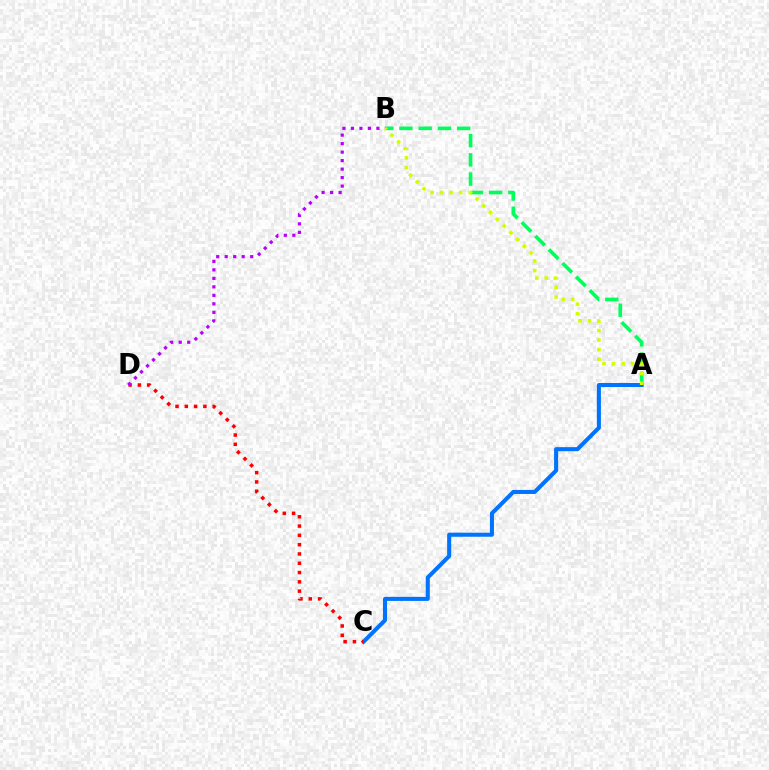{('A', 'C'): [{'color': '#0074ff', 'line_style': 'solid', 'thickness': 2.92}], ('C', 'D'): [{'color': '#ff0000', 'line_style': 'dotted', 'thickness': 2.53}], ('A', 'B'): [{'color': '#00ff5c', 'line_style': 'dashed', 'thickness': 2.61}, {'color': '#d1ff00', 'line_style': 'dotted', 'thickness': 2.59}], ('B', 'D'): [{'color': '#b900ff', 'line_style': 'dotted', 'thickness': 2.31}]}